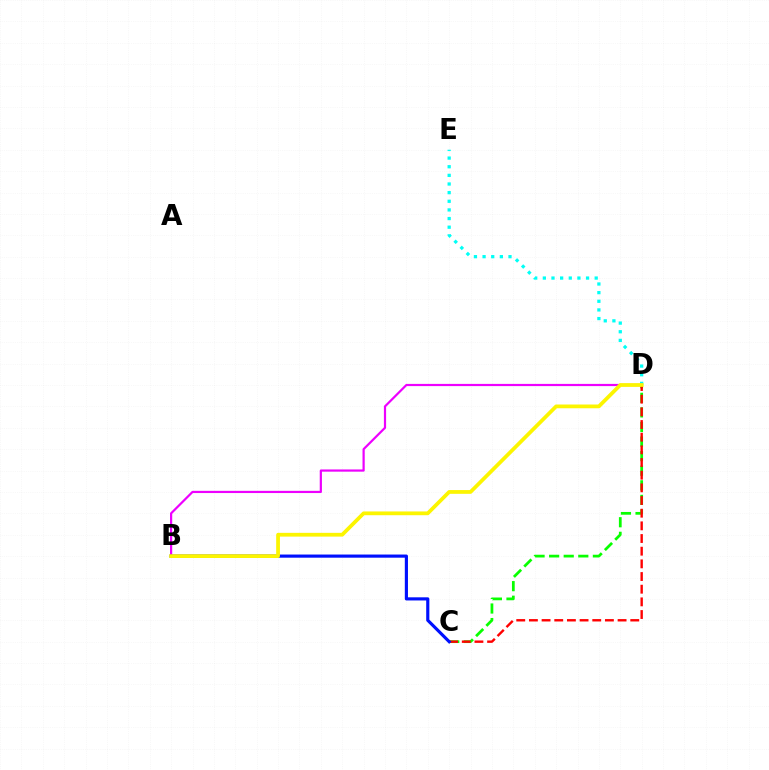{('C', 'D'): [{'color': '#08ff00', 'line_style': 'dashed', 'thickness': 1.98}, {'color': '#ff0000', 'line_style': 'dashed', 'thickness': 1.72}], ('B', 'D'): [{'color': '#ee00ff', 'line_style': 'solid', 'thickness': 1.59}, {'color': '#fcf500', 'line_style': 'solid', 'thickness': 2.71}], ('D', 'E'): [{'color': '#00fff6', 'line_style': 'dotted', 'thickness': 2.35}], ('B', 'C'): [{'color': '#0010ff', 'line_style': 'solid', 'thickness': 2.27}]}